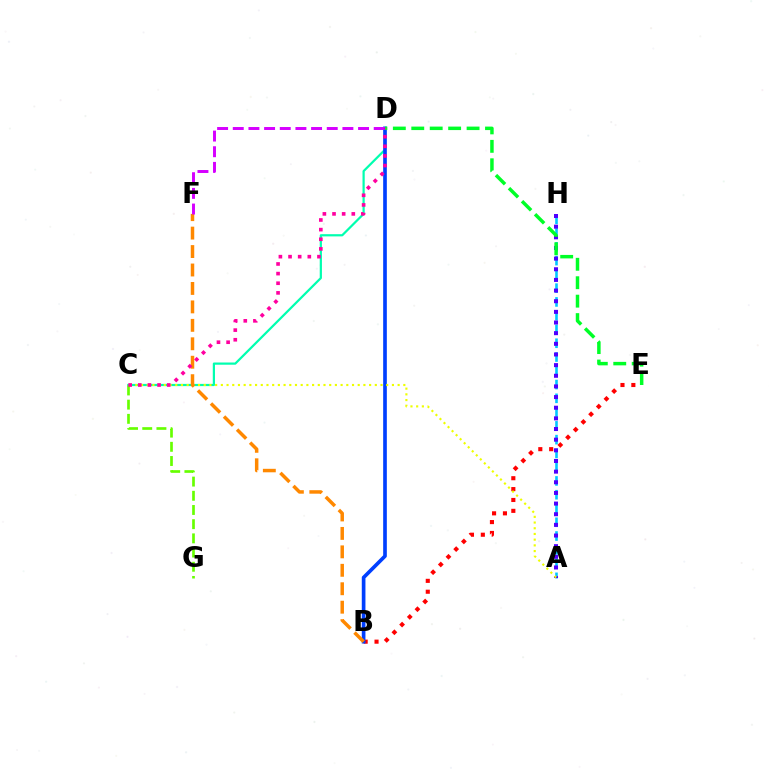{('A', 'H'): [{'color': '#00c7ff', 'line_style': 'dashed', 'thickness': 1.87}, {'color': '#4f00ff', 'line_style': 'dotted', 'thickness': 2.89}], ('C', 'D'): [{'color': '#00ffaf', 'line_style': 'solid', 'thickness': 1.59}, {'color': '#ff00a0', 'line_style': 'dotted', 'thickness': 2.62}], ('B', 'E'): [{'color': '#ff0000', 'line_style': 'dotted', 'thickness': 2.95}], ('B', 'D'): [{'color': '#003fff', 'line_style': 'solid', 'thickness': 2.64}], ('A', 'C'): [{'color': '#eeff00', 'line_style': 'dotted', 'thickness': 1.55}], ('B', 'F'): [{'color': '#ff8800', 'line_style': 'dashed', 'thickness': 2.51}], ('D', 'F'): [{'color': '#d600ff', 'line_style': 'dashed', 'thickness': 2.13}], ('D', 'E'): [{'color': '#00ff27', 'line_style': 'dashed', 'thickness': 2.5}], ('C', 'G'): [{'color': '#66ff00', 'line_style': 'dashed', 'thickness': 1.93}]}